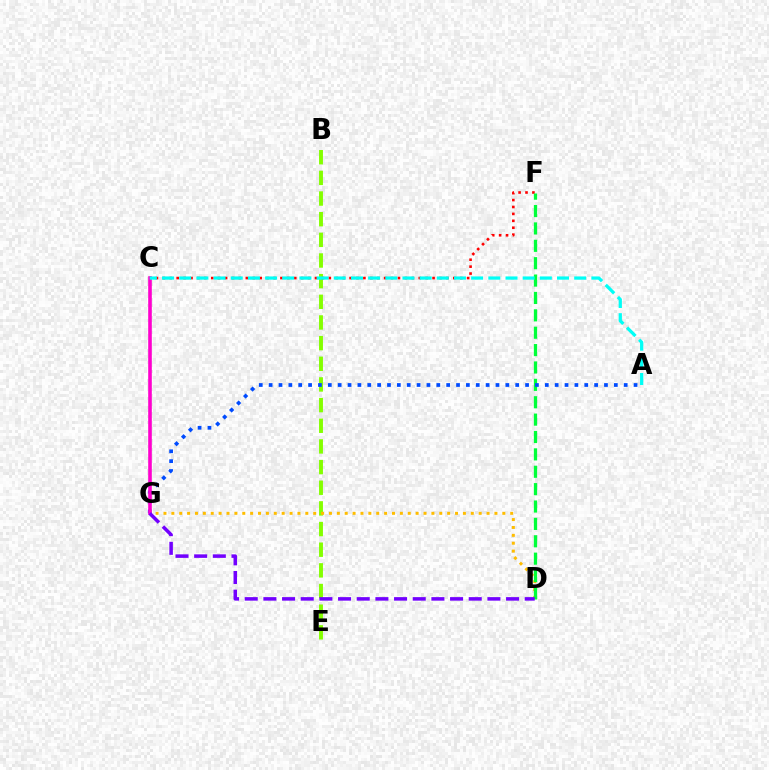{('B', 'E'): [{'color': '#84ff00', 'line_style': 'dashed', 'thickness': 2.81}], ('D', 'G'): [{'color': '#ffbd00', 'line_style': 'dotted', 'thickness': 2.14}, {'color': '#7200ff', 'line_style': 'dashed', 'thickness': 2.54}], ('C', 'F'): [{'color': '#ff0000', 'line_style': 'dotted', 'thickness': 1.88}], ('D', 'F'): [{'color': '#00ff39', 'line_style': 'dashed', 'thickness': 2.36}], ('A', 'G'): [{'color': '#004bff', 'line_style': 'dotted', 'thickness': 2.68}], ('C', 'G'): [{'color': '#ff00cf', 'line_style': 'solid', 'thickness': 2.59}], ('A', 'C'): [{'color': '#00fff6', 'line_style': 'dashed', 'thickness': 2.33}]}